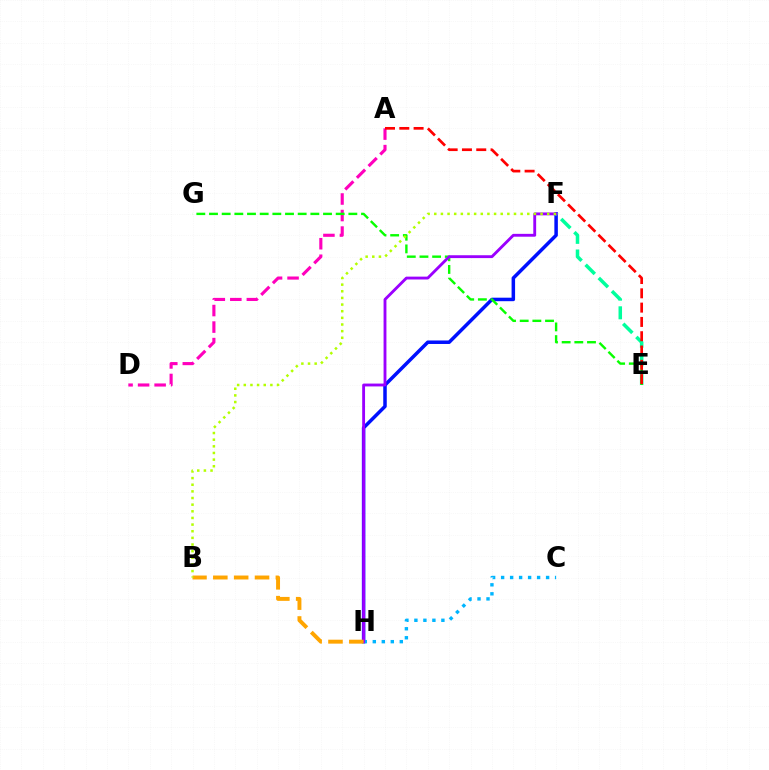{('F', 'H'): [{'color': '#0010ff', 'line_style': 'solid', 'thickness': 2.52}, {'color': '#9b00ff', 'line_style': 'solid', 'thickness': 2.06}], ('A', 'D'): [{'color': '#ff00bd', 'line_style': 'dashed', 'thickness': 2.24}], ('E', 'F'): [{'color': '#00ff9d', 'line_style': 'dashed', 'thickness': 2.53}], ('C', 'H'): [{'color': '#00b5ff', 'line_style': 'dotted', 'thickness': 2.44}], ('E', 'G'): [{'color': '#08ff00', 'line_style': 'dashed', 'thickness': 1.72}], ('B', 'H'): [{'color': '#ffa500', 'line_style': 'dashed', 'thickness': 2.83}], ('A', 'E'): [{'color': '#ff0000', 'line_style': 'dashed', 'thickness': 1.94}], ('B', 'F'): [{'color': '#b3ff00', 'line_style': 'dotted', 'thickness': 1.8}]}